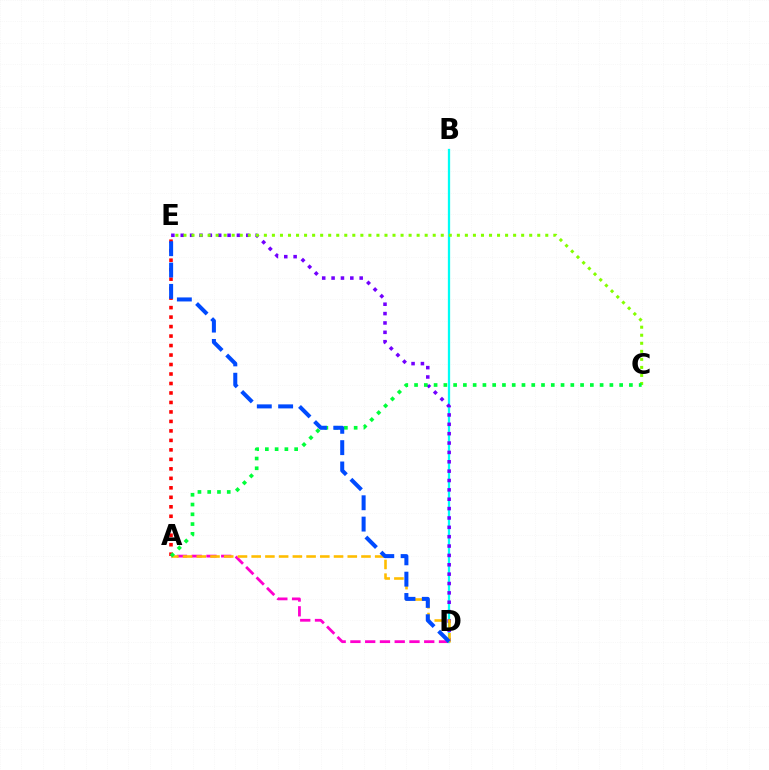{('A', 'D'): [{'color': '#ff00cf', 'line_style': 'dashed', 'thickness': 2.01}, {'color': '#ffbd00', 'line_style': 'dashed', 'thickness': 1.86}], ('B', 'D'): [{'color': '#00fff6', 'line_style': 'solid', 'thickness': 1.64}], ('A', 'E'): [{'color': '#ff0000', 'line_style': 'dotted', 'thickness': 2.58}], ('D', 'E'): [{'color': '#7200ff', 'line_style': 'dotted', 'thickness': 2.54}, {'color': '#004bff', 'line_style': 'dashed', 'thickness': 2.9}], ('C', 'E'): [{'color': '#84ff00', 'line_style': 'dotted', 'thickness': 2.18}], ('A', 'C'): [{'color': '#00ff39', 'line_style': 'dotted', 'thickness': 2.65}]}